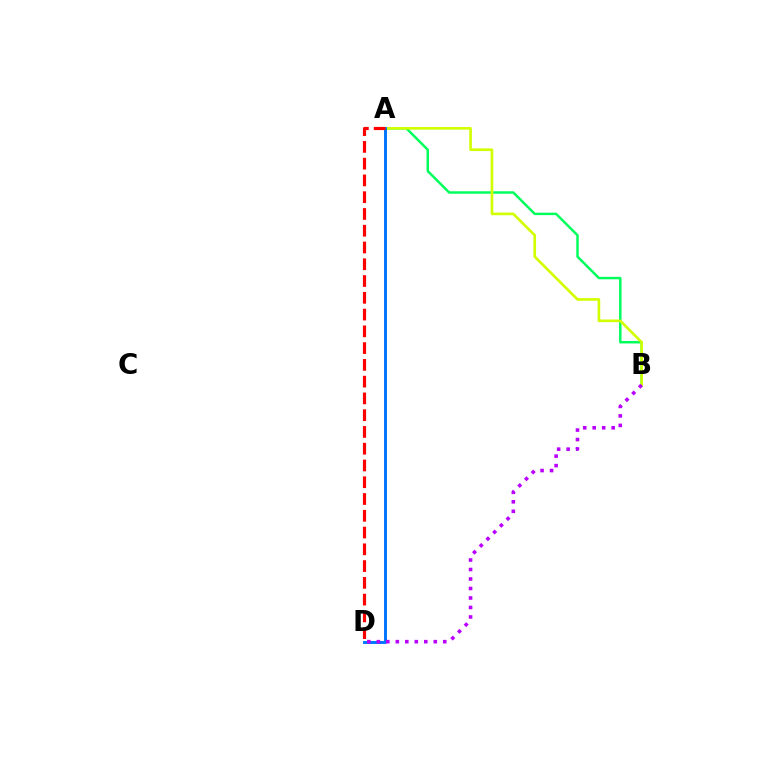{('A', 'B'): [{'color': '#00ff5c', 'line_style': 'solid', 'thickness': 1.78}, {'color': '#d1ff00', 'line_style': 'solid', 'thickness': 1.91}], ('A', 'D'): [{'color': '#0074ff', 'line_style': 'solid', 'thickness': 2.11}, {'color': '#ff0000', 'line_style': 'dashed', 'thickness': 2.28}], ('B', 'D'): [{'color': '#b900ff', 'line_style': 'dotted', 'thickness': 2.58}]}